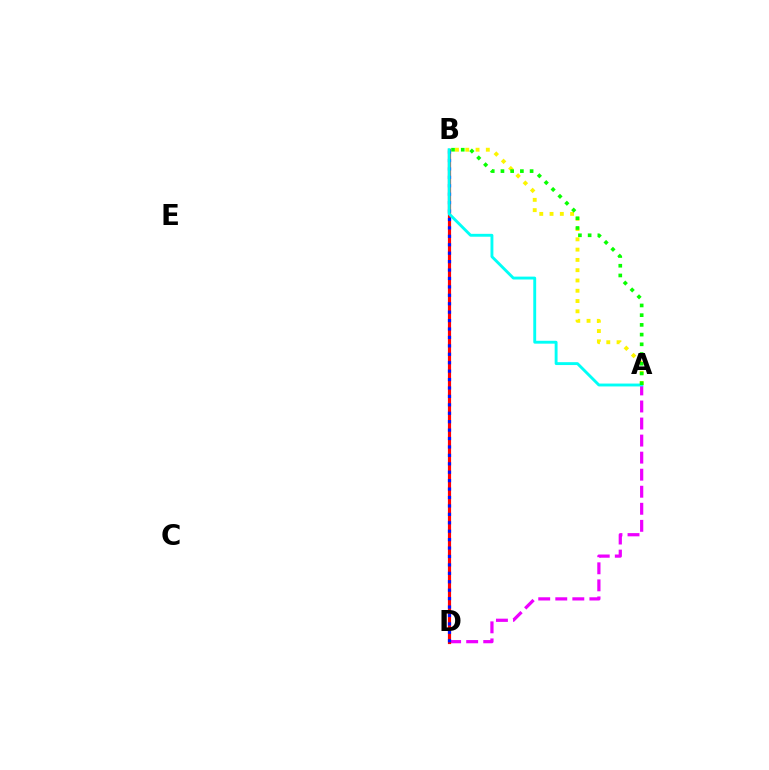{('A', 'D'): [{'color': '#ee00ff', 'line_style': 'dashed', 'thickness': 2.32}], ('B', 'D'): [{'color': '#ff0000', 'line_style': 'solid', 'thickness': 2.28}, {'color': '#0010ff', 'line_style': 'dotted', 'thickness': 2.29}], ('A', 'B'): [{'color': '#fcf500', 'line_style': 'dotted', 'thickness': 2.79}, {'color': '#00fff6', 'line_style': 'solid', 'thickness': 2.07}, {'color': '#08ff00', 'line_style': 'dotted', 'thickness': 2.64}]}